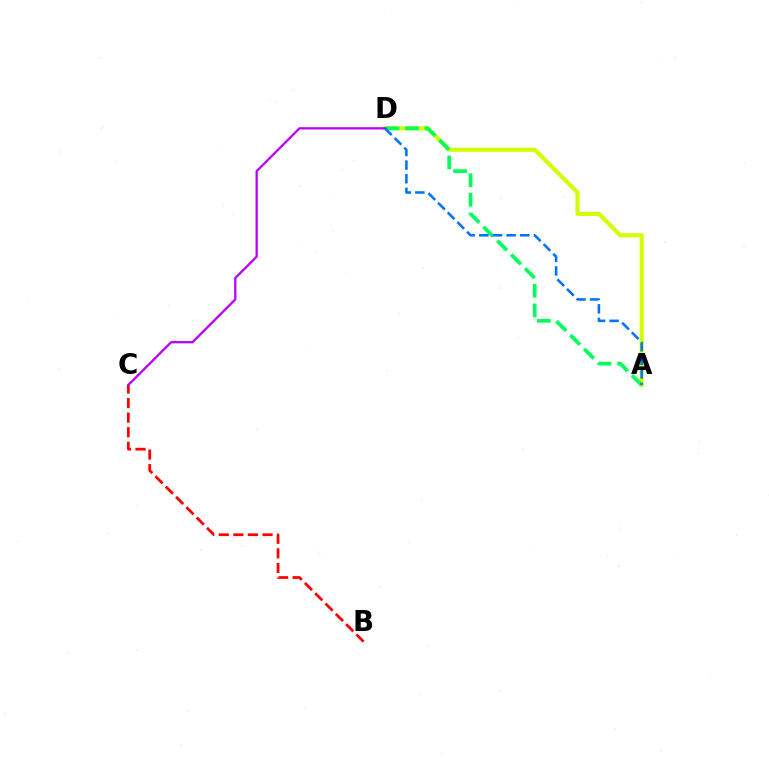{('A', 'D'): [{'color': '#d1ff00', 'line_style': 'solid', 'thickness': 2.96}, {'color': '#00ff5c', 'line_style': 'dashed', 'thickness': 2.66}, {'color': '#0074ff', 'line_style': 'dashed', 'thickness': 1.85}], ('B', 'C'): [{'color': '#ff0000', 'line_style': 'dashed', 'thickness': 1.98}], ('C', 'D'): [{'color': '#b900ff', 'line_style': 'solid', 'thickness': 1.64}]}